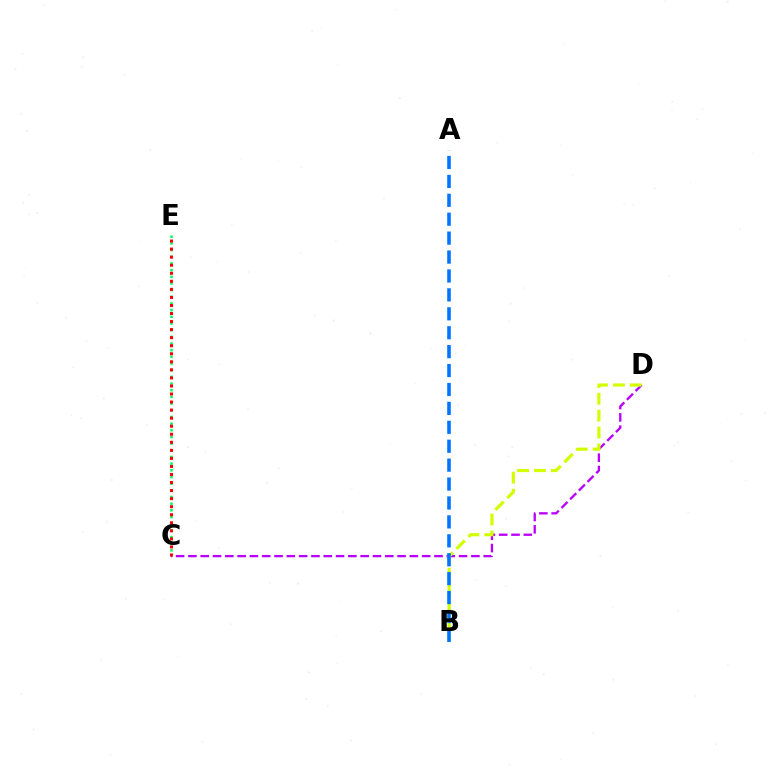{('C', 'E'): [{'color': '#00ff5c', 'line_style': 'dotted', 'thickness': 1.81}, {'color': '#ff0000', 'line_style': 'dotted', 'thickness': 2.19}], ('C', 'D'): [{'color': '#b900ff', 'line_style': 'dashed', 'thickness': 1.67}], ('B', 'D'): [{'color': '#d1ff00', 'line_style': 'dashed', 'thickness': 2.29}], ('A', 'B'): [{'color': '#0074ff', 'line_style': 'dashed', 'thickness': 2.57}]}